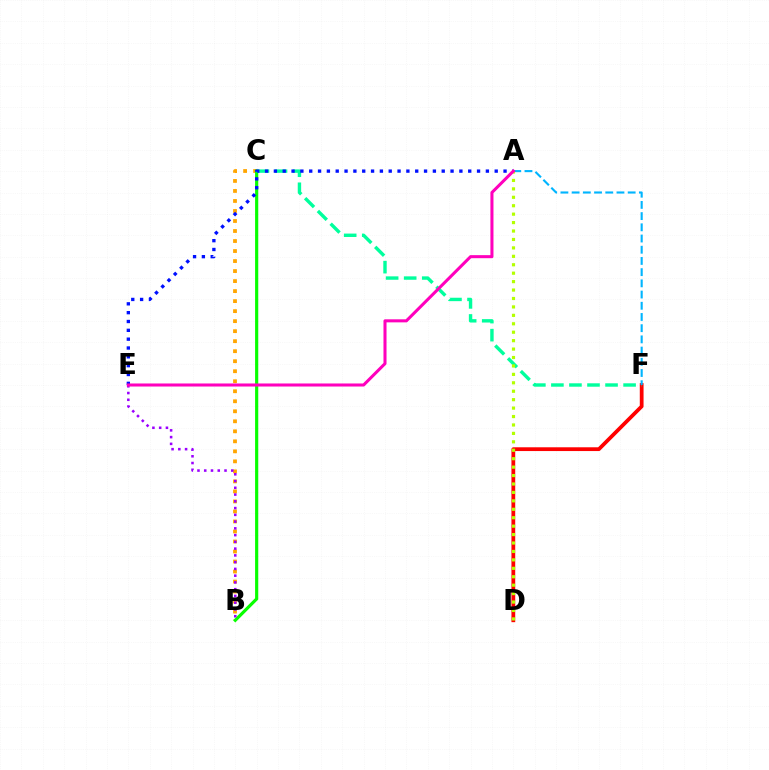{('B', 'C'): [{'color': '#ffa500', 'line_style': 'dotted', 'thickness': 2.72}, {'color': '#08ff00', 'line_style': 'solid', 'thickness': 2.28}], ('D', 'F'): [{'color': '#ff0000', 'line_style': 'solid', 'thickness': 2.72}], ('C', 'F'): [{'color': '#00ff9d', 'line_style': 'dashed', 'thickness': 2.45}], ('A', 'F'): [{'color': '#00b5ff', 'line_style': 'dashed', 'thickness': 1.52}], ('A', 'D'): [{'color': '#b3ff00', 'line_style': 'dotted', 'thickness': 2.29}], ('B', 'E'): [{'color': '#9b00ff', 'line_style': 'dotted', 'thickness': 1.84}], ('A', 'E'): [{'color': '#0010ff', 'line_style': 'dotted', 'thickness': 2.4}, {'color': '#ff00bd', 'line_style': 'solid', 'thickness': 2.2}]}